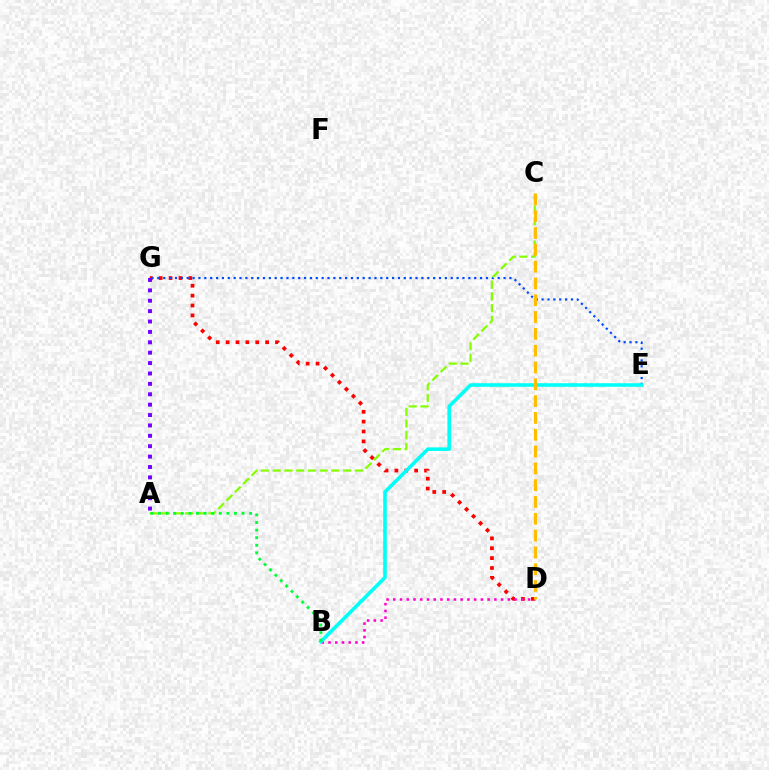{('D', 'G'): [{'color': '#ff0000', 'line_style': 'dotted', 'thickness': 2.68}], ('E', 'G'): [{'color': '#004bff', 'line_style': 'dotted', 'thickness': 1.59}], ('A', 'C'): [{'color': '#84ff00', 'line_style': 'dashed', 'thickness': 1.59}], ('B', 'D'): [{'color': '#ff00cf', 'line_style': 'dotted', 'thickness': 1.83}], ('B', 'E'): [{'color': '#00fff6', 'line_style': 'solid', 'thickness': 2.58}], ('C', 'D'): [{'color': '#ffbd00', 'line_style': 'dashed', 'thickness': 2.28}], ('A', 'B'): [{'color': '#00ff39', 'line_style': 'dotted', 'thickness': 2.06}], ('A', 'G'): [{'color': '#7200ff', 'line_style': 'dotted', 'thickness': 2.82}]}